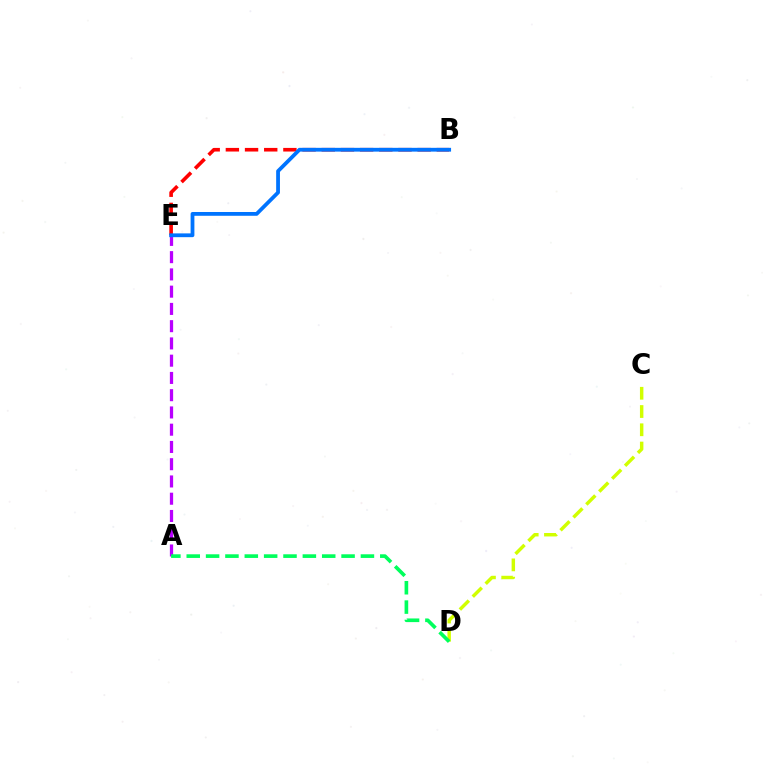{('B', 'E'): [{'color': '#ff0000', 'line_style': 'dashed', 'thickness': 2.61}, {'color': '#0074ff', 'line_style': 'solid', 'thickness': 2.73}], ('C', 'D'): [{'color': '#d1ff00', 'line_style': 'dashed', 'thickness': 2.48}], ('A', 'E'): [{'color': '#b900ff', 'line_style': 'dashed', 'thickness': 2.34}], ('A', 'D'): [{'color': '#00ff5c', 'line_style': 'dashed', 'thickness': 2.63}]}